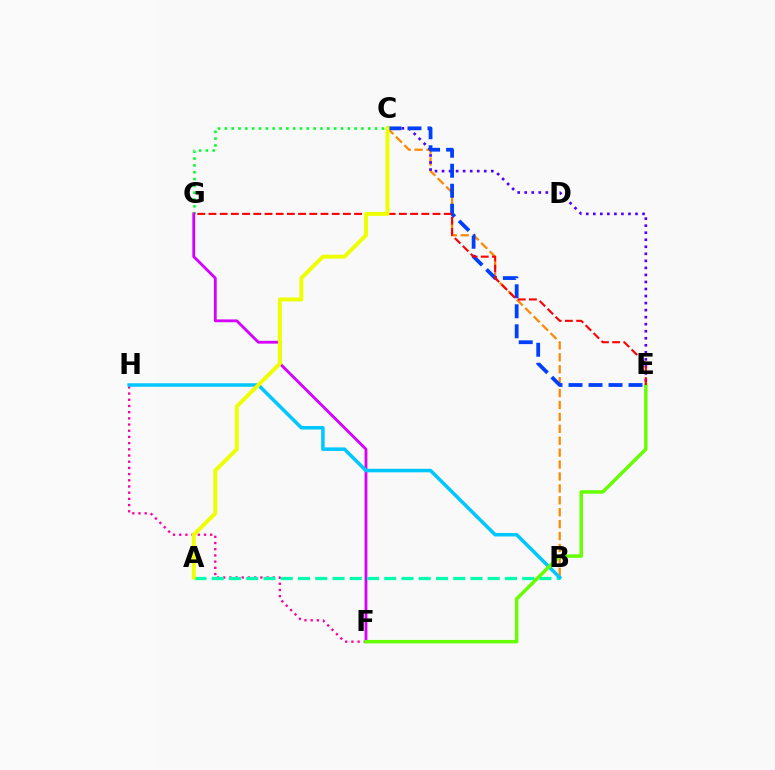{('F', 'H'): [{'color': '#ff00a0', 'line_style': 'dotted', 'thickness': 1.68}], ('C', 'G'): [{'color': '#00ff27', 'line_style': 'dotted', 'thickness': 1.86}], ('F', 'G'): [{'color': '#d600ff', 'line_style': 'solid', 'thickness': 2.04}], ('B', 'C'): [{'color': '#ff8800', 'line_style': 'dashed', 'thickness': 1.62}], ('A', 'B'): [{'color': '#00ffaf', 'line_style': 'dashed', 'thickness': 2.34}], ('C', 'E'): [{'color': '#4f00ff', 'line_style': 'dotted', 'thickness': 1.91}, {'color': '#003fff', 'line_style': 'dashed', 'thickness': 2.72}], ('B', 'H'): [{'color': '#00c7ff', 'line_style': 'solid', 'thickness': 2.53}], ('E', 'F'): [{'color': '#66ff00', 'line_style': 'solid', 'thickness': 2.49}], ('E', 'G'): [{'color': '#ff0000', 'line_style': 'dashed', 'thickness': 1.52}], ('A', 'C'): [{'color': '#eeff00', 'line_style': 'solid', 'thickness': 2.83}]}